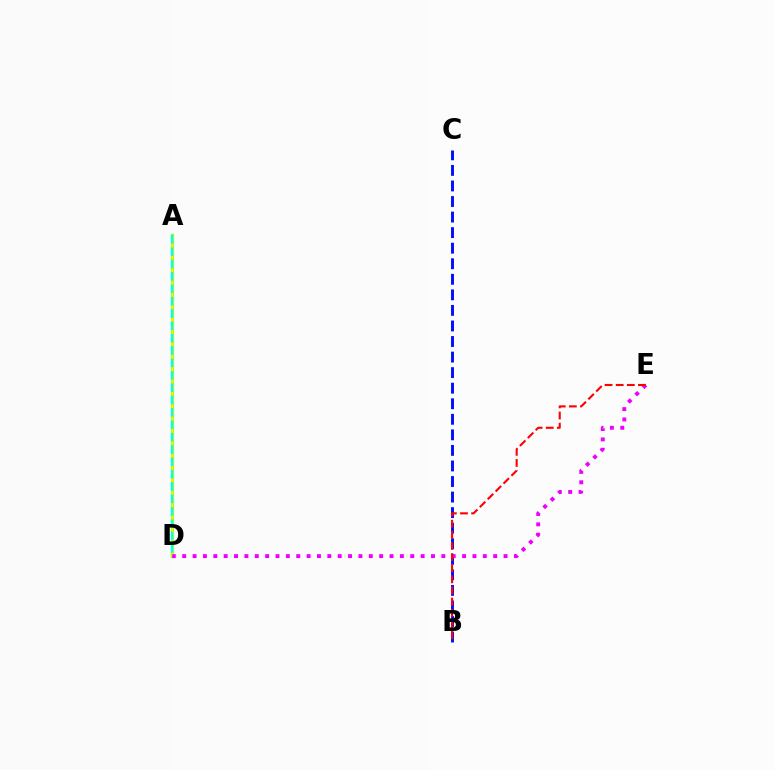{('A', 'D'): [{'color': '#08ff00', 'line_style': 'solid', 'thickness': 2.26}, {'color': '#fcf500', 'line_style': 'solid', 'thickness': 1.82}, {'color': '#00fff6', 'line_style': 'dashed', 'thickness': 1.68}], ('B', 'C'): [{'color': '#0010ff', 'line_style': 'dashed', 'thickness': 2.11}], ('D', 'E'): [{'color': '#ee00ff', 'line_style': 'dotted', 'thickness': 2.82}], ('B', 'E'): [{'color': '#ff0000', 'line_style': 'dashed', 'thickness': 1.51}]}